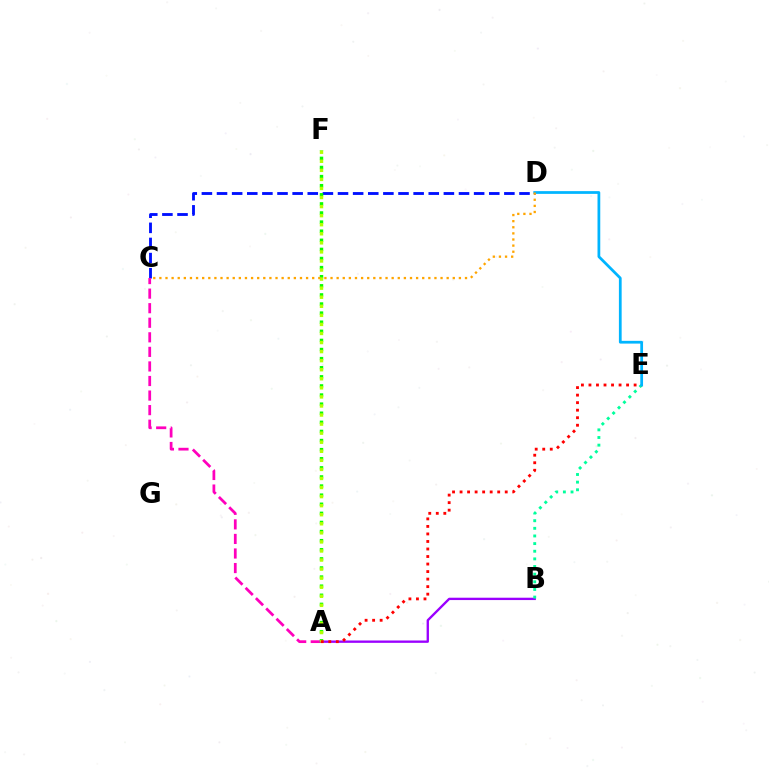{('C', 'D'): [{'color': '#0010ff', 'line_style': 'dashed', 'thickness': 2.05}, {'color': '#ffa500', 'line_style': 'dotted', 'thickness': 1.66}], ('A', 'C'): [{'color': '#ff00bd', 'line_style': 'dashed', 'thickness': 1.98}], ('A', 'F'): [{'color': '#08ff00', 'line_style': 'dotted', 'thickness': 2.47}, {'color': '#b3ff00', 'line_style': 'dotted', 'thickness': 2.46}], ('A', 'B'): [{'color': '#9b00ff', 'line_style': 'solid', 'thickness': 1.69}], ('B', 'E'): [{'color': '#00ff9d', 'line_style': 'dotted', 'thickness': 2.08}], ('A', 'E'): [{'color': '#ff0000', 'line_style': 'dotted', 'thickness': 2.05}], ('D', 'E'): [{'color': '#00b5ff', 'line_style': 'solid', 'thickness': 1.98}]}